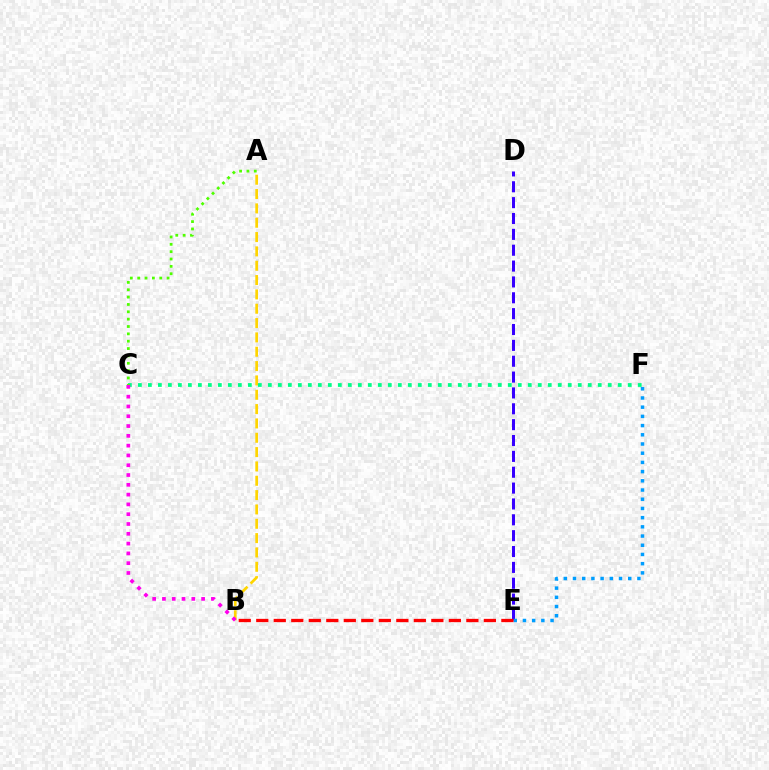{('D', 'E'): [{'color': '#3700ff', 'line_style': 'dashed', 'thickness': 2.15}], ('E', 'F'): [{'color': '#009eff', 'line_style': 'dotted', 'thickness': 2.5}], ('A', 'B'): [{'color': '#ffd500', 'line_style': 'dashed', 'thickness': 1.95}], ('C', 'F'): [{'color': '#00ff86', 'line_style': 'dotted', 'thickness': 2.72}], ('B', 'E'): [{'color': '#ff0000', 'line_style': 'dashed', 'thickness': 2.38}], ('B', 'C'): [{'color': '#ff00ed', 'line_style': 'dotted', 'thickness': 2.66}], ('A', 'C'): [{'color': '#4fff00', 'line_style': 'dotted', 'thickness': 2.0}]}